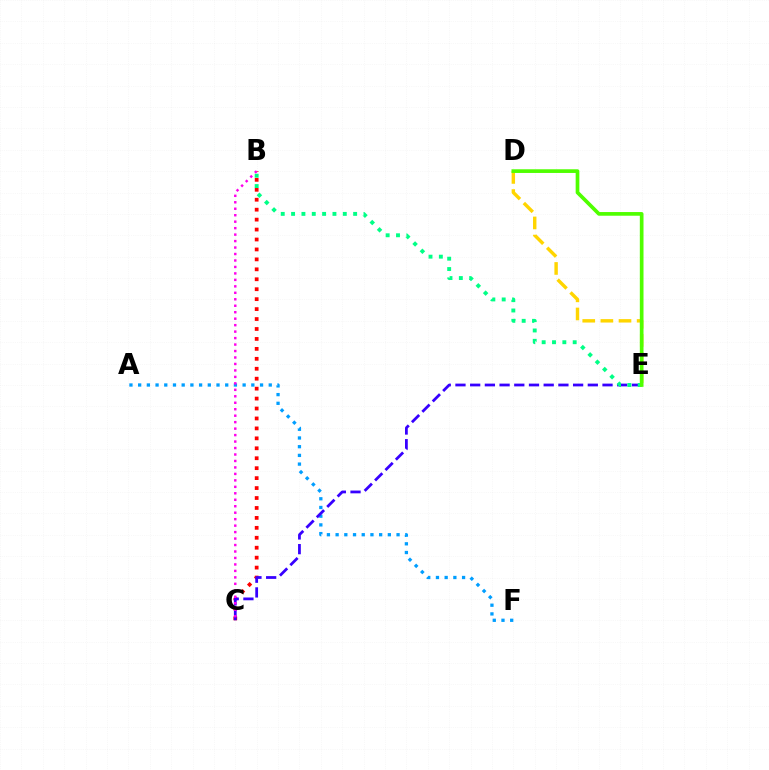{('B', 'C'): [{'color': '#ff0000', 'line_style': 'dotted', 'thickness': 2.7}, {'color': '#ff00ed', 'line_style': 'dotted', 'thickness': 1.76}], ('A', 'F'): [{'color': '#009eff', 'line_style': 'dotted', 'thickness': 2.37}], ('C', 'E'): [{'color': '#3700ff', 'line_style': 'dashed', 'thickness': 2.0}], ('D', 'E'): [{'color': '#ffd500', 'line_style': 'dashed', 'thickness': 2.46}, {'color': '#4fff00', 'line_style': 'solid', 'thickness': 2.65}], ('B', 'E'): [{'color': '#00ff86', 'line_style': 'dotted', 'thickness': 2.81}]}